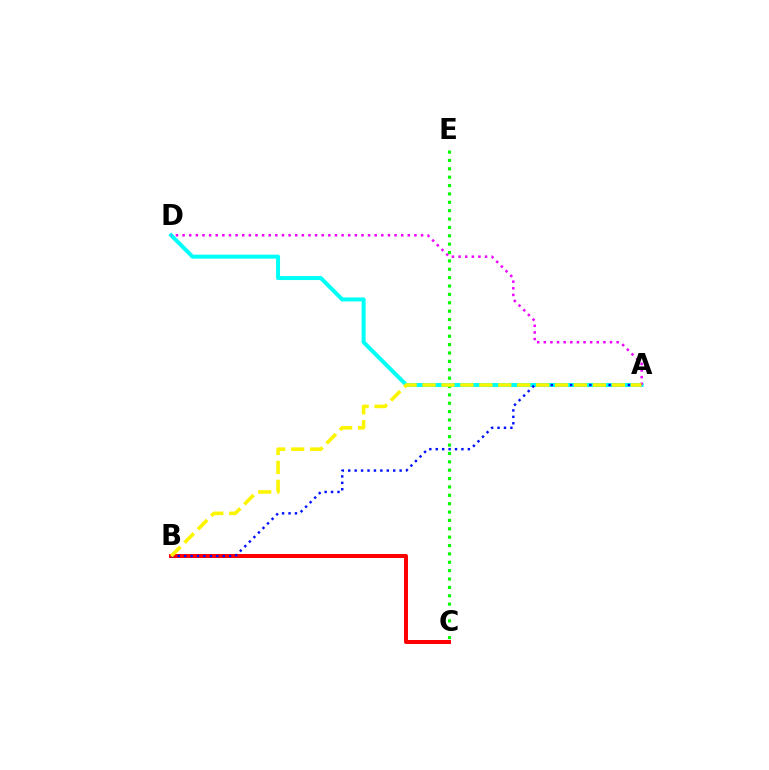{('B', 'C'): [{'color': '#ff0000', 'line_style': 'solid', 'thickness': 2.87}], ('A', 'D'): [{'color': '#00fff6', 'line_style': 'solid', 'thickness': 2.88}, {'color': '#ee00ff', 'line_style': 'dotted', 'thickness': 1.8}], ('C', 'E'): [{'color': '#08ff00', 'line_style': 'dotted', 'thickness': 2.27}], ('A', 'B'): [{'color': '#0010ff', 'line_style': 'dotted', 'thickness': 1.75}, {'color': '#fcf500', 'line_style': 'dashed', 'thickness': 2.57}]}